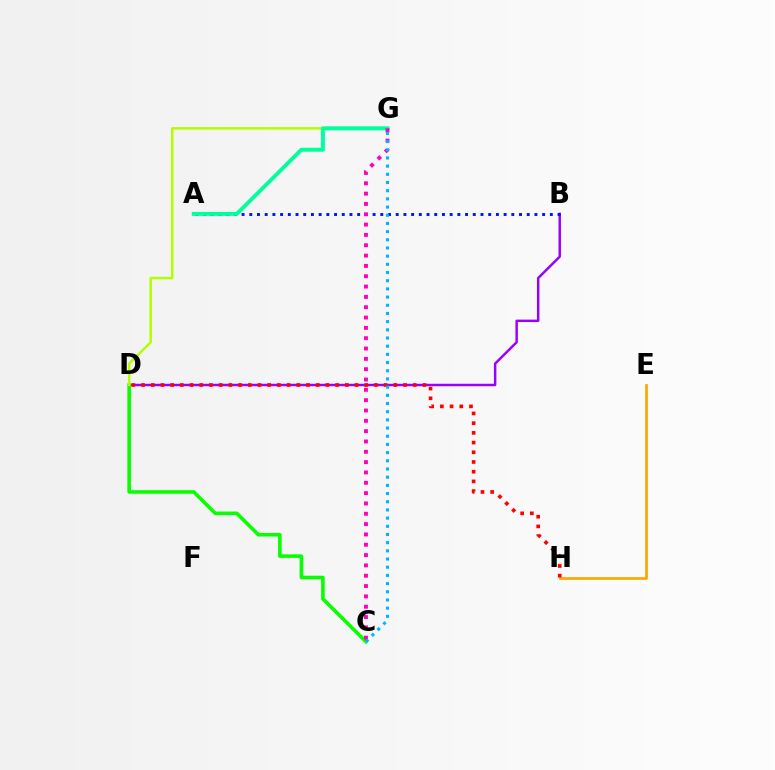{('B', 'D'): [{'color': '#9b00ff', 'line_style': 'solid', 'thickness': 1.78}], ('E', 'H'): [{'color': '#ffa500', 'line_style': 'solid', 'thickness': 1.94}], ('C', 'D'): [{'color': '#08ff00', 'line_style': 'solid', 'thickness': 2.58}], ('D', 'G'): [{'color': '#b3ff00', 'line_style': 'solid', 'thickness': 1.79}], ('A', 'B'): [{'color': '#0010ff', 'line_style': 'dotted', 'thickness': 2.09}], ('D', 'H'): [{'color': '#ff0000', 'line_style': 'dotted', 'thickness': 2.64}], ('A', 'G'): [{'color': '#00ff9d', 'line_style': 'solid', 'thickness': 2.84}], ('C', 'G'): [{'color': '#ff00bd', 'line_style': 'dotted', 'thickness': 2.81}, {'color': '#00b5ff', 'line_style': 'dotted', 'thickness': 2.22}]}